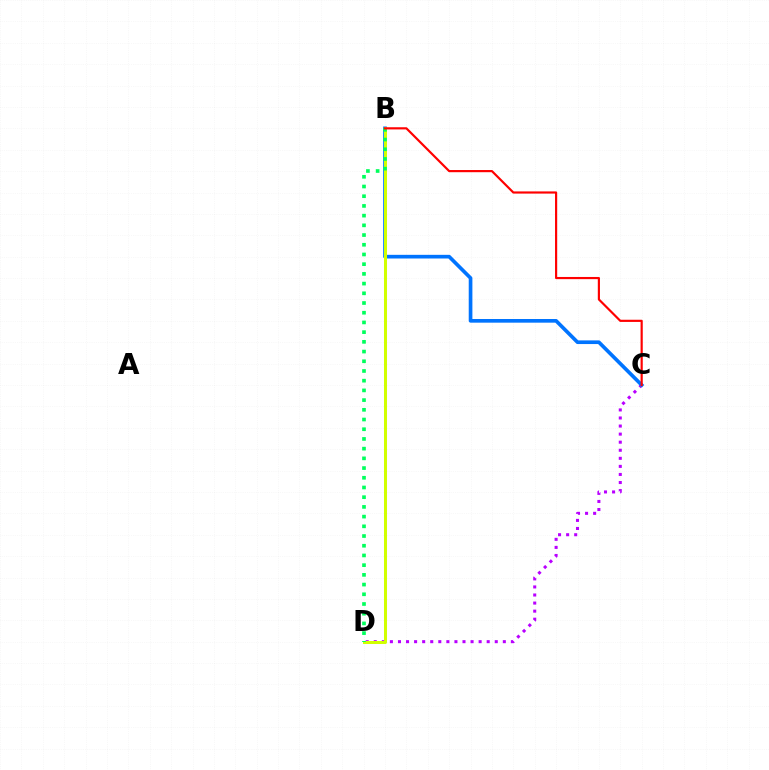{('C', 'D'): [{'color': '#b900ff', 'line_style': 'dotted', 'thickness': 2.19}], ('B', 'C'): [{'color': '#0074ff', 'line_style': 'solid', 'thickness': 2.64}, {'color': '#ff0000', 'line_style': 'solid', 'thickness': 1.57}], ('B', 'D'): [{'color': '#d1ff00', 'line_style': 'solid', 'thickness': 2.17}, {'color': '#00ff5c', 'line_style': 'dotted', 'thickness': 2.64}]}